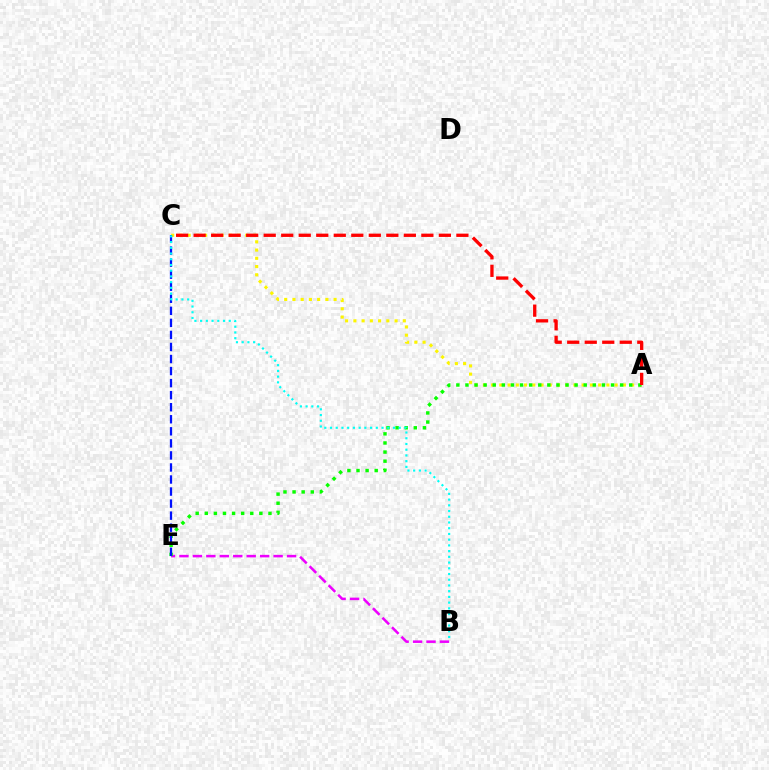{('A', 'C'): [{'color': '#fcf500', 'line_style': 'dotted', 'thickness': 2.24}, {'color': '#ff0000', 'line_style': 'dashed', 'thickness': 2.38}], ('B', 'E'): [{'color': '#ee00ff', 'line_style': 'dashed', 'thickness': 1.83}], ('A', 'E'): [{'color': '#08ff00', 'line_style': 'dotted', 'thickness': 2.47}], ('C', 'E'): [{'color': '#0010ff', 'line_style': 'dashed', 'thickness': 1.64}], ('B', 'C'): [{'color': '#00fff6', 'line_style': 'dotted', 'thickness': 1.56}]}